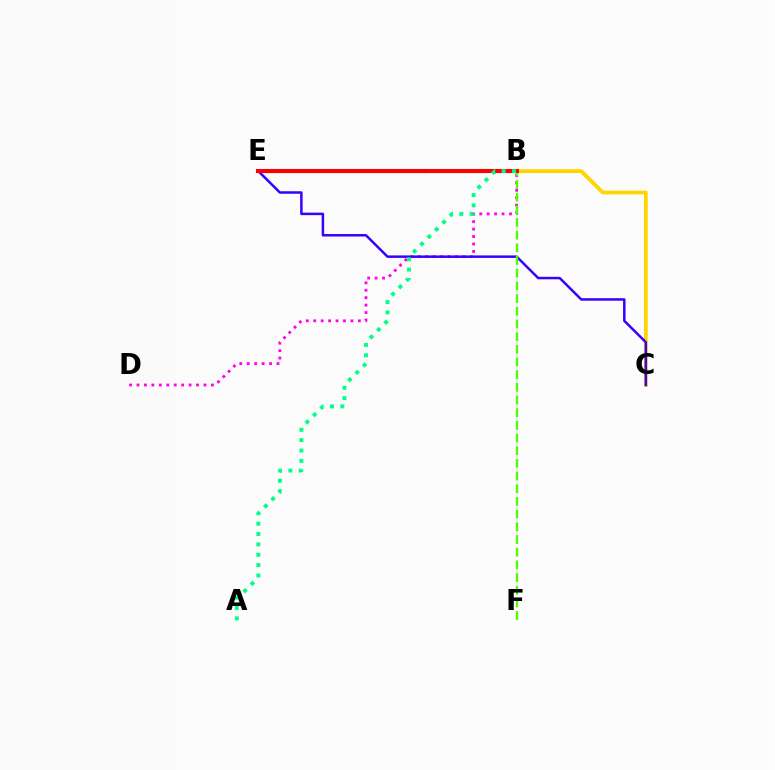{('B', 'C'): [{'color': '#ffd500', 'line_style': 'solid', 'thickness': 2.73}], ('B', 'E'): [{'color': '#009eff', 'line_style': 'dotted', 'thickness': 2.25}, {'color': '#ff0000', 'line_style': 'solid', 'thickness': 2.94}], ('B', 'D'): [{'color': '#ff00ed', 'line_style': 'dotted', 'thickness': 2.02}], ('C', 'E'): [{'color': '#3700ff', 'line_style': 'solid', 'thickness': 1.8}], ('B', 'F'): [{'color': '#4fff00', 'line_style': 'dashed', 'thickness': 1.72}], ('A', 'B'): [{'color': '#00ff86', 'line_style': 'dotted', 'thickness': 2.82}]}